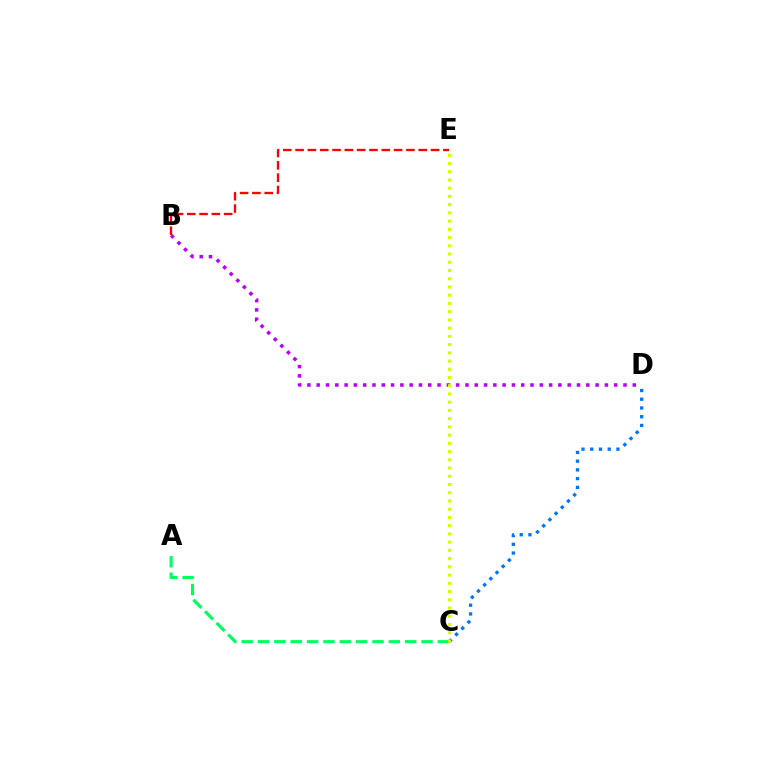{('B', 'E'): [{'color': '#ff0000', 'line_style': 'dashed', 'thickness': 1.67}], ('B', 'D'): [{'color': '#b900ff', 'line_style': 'dotted', 'thickness': 2.53}], ('C', 'D'): [{'color': '#0074ff', 'line_style': 'dotted', 'thickness': 2.37}], ('A', 'C'): [{'color': '#00ff5c', 'line_style': 'dashed', 'thickness': 2.22}], ('C', 'E'): [{'color': '#d1ff00', 'line_style': 'dotted', 'thickness': 2.24}]}